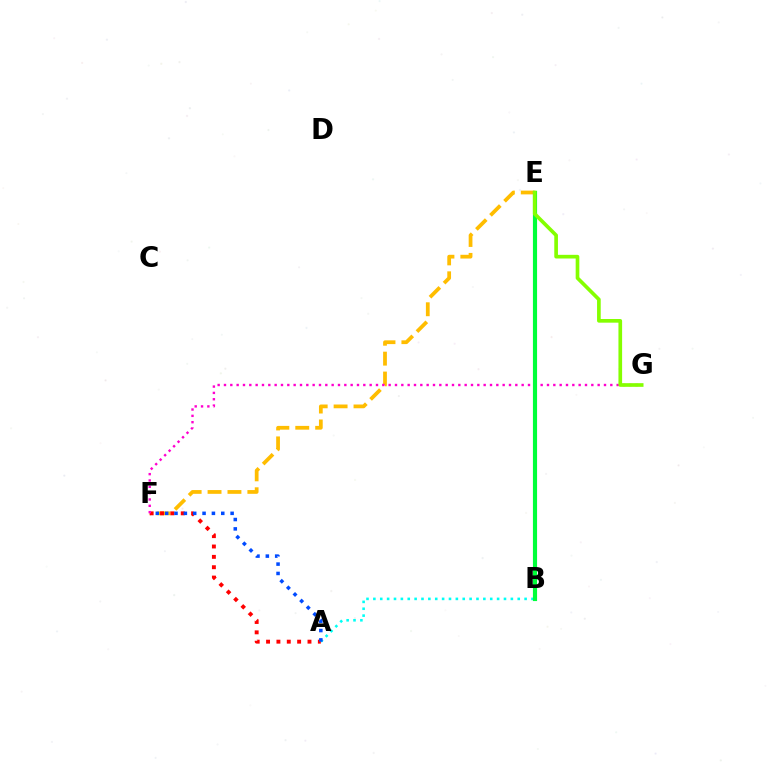{('B', 'E'): [{'color': '#7200ff', 'line_style': 'solid', 'thickness': 2.9}, {'color': '#00ff39', 'line_style': 'solid', 'thickness': 2.97}], ('E', 'F'): [{'color': '#ffbd00', 'line_style': 'dashed', 'thickness': 2.7}], ('A', 'B'): [{'color': '#00fff6', 'line_style': 'dotted', 'thickness': 1.87}], ('A', 'F'): [{'color': '#ff0000', 'line_style': 'dotted', 'thickness': 2.81}, {'color': '#004bff', 'line_style': 'dotted', 'thickness': 2.54}], ('F', 'G'): [{'color': '#ff00cf', 'line_style': 'dotted', 'thickness': 1.72}], ('E', 'G'): [{'color': '#84ff00', 'line_style': 'solid', 'thickness': 2.64}]}